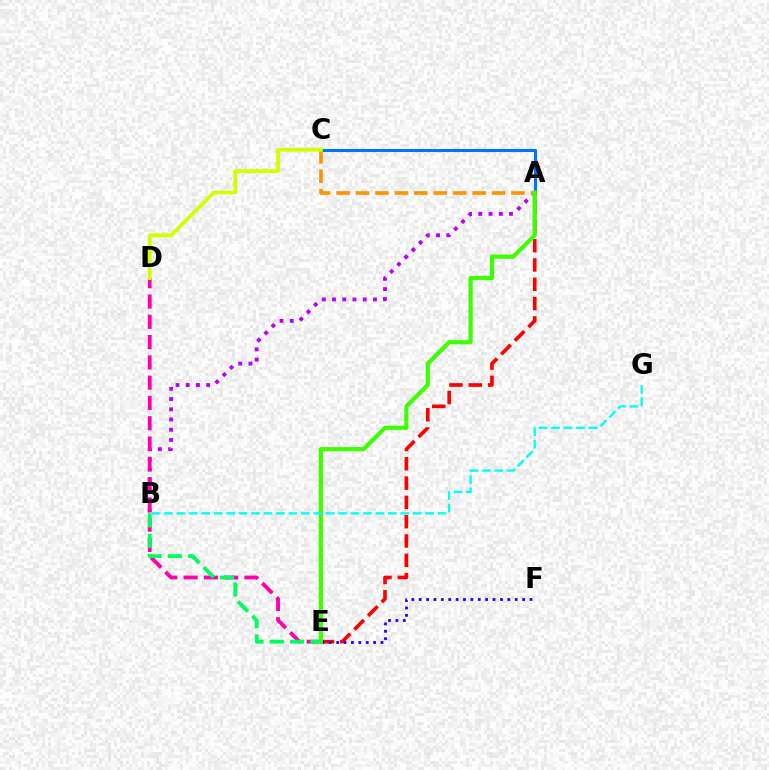{('A', 'C'): [{'color': '#0074ff', 'line_style': 'solid', 'thickness': 2.19}, {'color': '#ff9400', 'line_style': 'dashed', 'thickness': 2.64}], ('A', 'E'): [{'color': '#ff0000', 'line_style': 'dashed', 'thickness': 2.62}, {'color': '#3dff00', 'line_style': 'solid', 'thickness': 3.0}], ('E', 'F'): [{'color': '#2500ff', 'line_style': 'dotted', 'thickness': 2.01}], ('A', 'B'): [{'color': '#b900ff', 'line_style': 'dotted', 'thickness': 2.78}], ('D', 'E'): [{'color': '#ff00ac', 'line_style': 'dashed', 'thickness': 2.76}], ('C', 'D'): [{'color': '#d1ff00', 'line_style': 'solid', 'thickness': 2.72}], ('B', 'E'): [{'color': '#00ff5c', 'line_style': 'dashed', 'thickness': 2.76}], ('B', 'G'): [{'color': '#00fff6', 'line_style': 'dashed', 'thickness': 1.69}]}